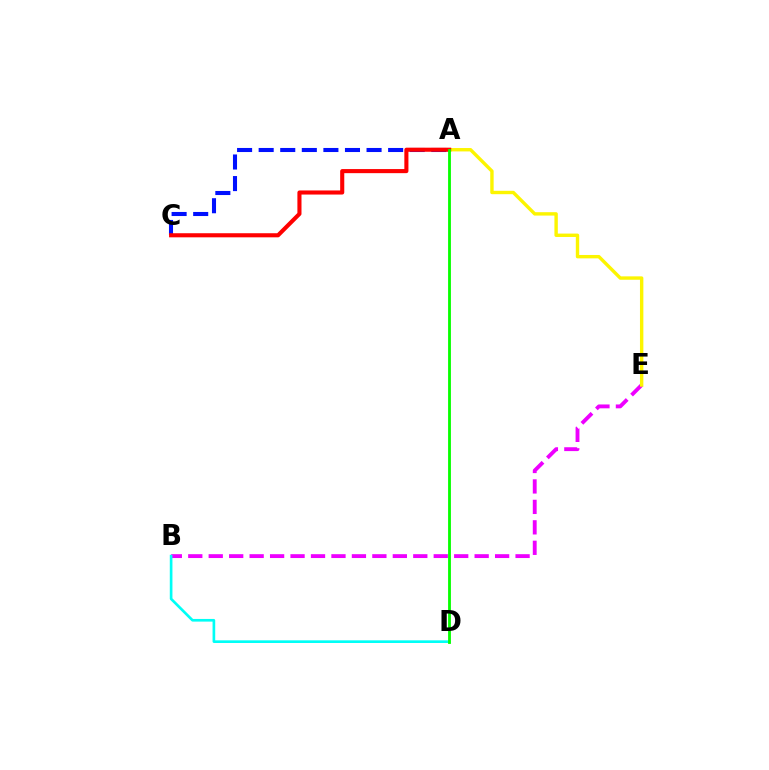{('B', 'E'): [{'color': '#ee00ff', 'line_style': 'dashed', 'thickness': 2.78}], ('A', 'E'): [{'color': '#fcf500', 'line_style': 'solid', 'thickness': 2.44}], ('A', 'C'): [{'color': '#0010ff', 'line_style': 'dashed', 'thickness': 2.93}, {'color': '#ff0000', 'line_style': 'solid', 'thickness': 2.95}], ('B', 'D'): [{'color': '#00fff6', 'line_style': 'solid', 'thickness': 1.92}], ('A', 'D'): [{'color': '#08ff00', 'line_style': 'solid', 'thickness': 2.04}]}